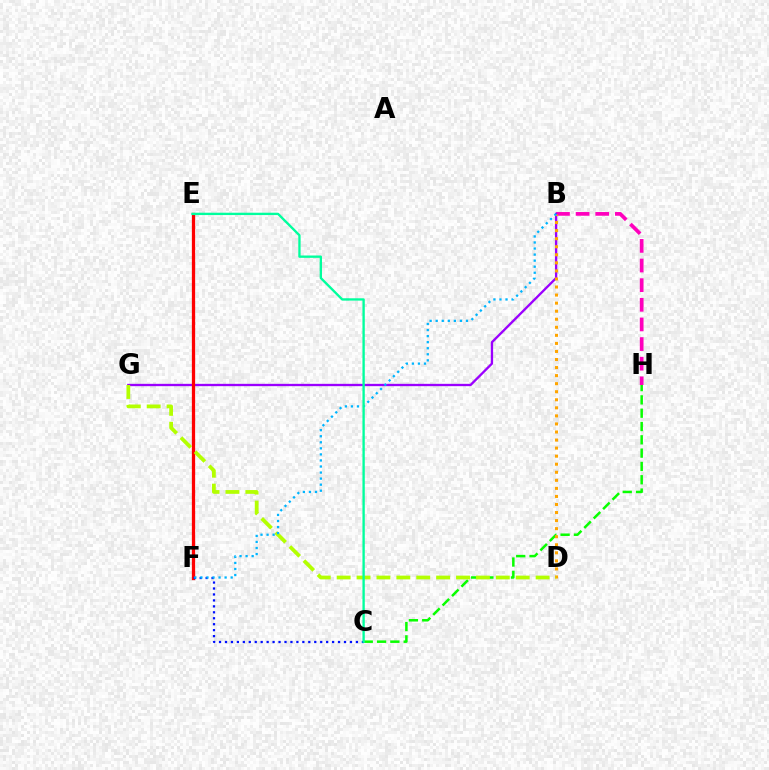{('C', 'H'): [{'color': '#08ff00', 'line_style': 'dashed', 'thickness': 1.81}], ('B', 'H'): [{'color': '#ff00bd', 'line_style': 'dashed', 'thickness': 2.67}], ('B', 'G'): [{'color': '#9b00ff', 'line_style': 'solid', 'thickness': 1.68}], ('B', 'D'): [{'color': '#ffa500', 'line_style': 'dotted', 'thickness': 2.19}], ('E', 'F'): [{'color': '#ff0000', 'line_style': 'solid', 'thickness': 2.35}], ('D', 'G'): [{'color': '#b3ff00', 'line_style': 'dashed', 'thickness': 2.7}], ('C', 'F'): [{'color': '#0010ff', 'line_style': 'dotted', 'thickness': 1.62}], ('B', 'F'): [{'color': '#00b5ff', 'line_style': 'dotted', 'thickness': 1.64}], ('C', 'E'): [{'color': '#00ff9d', 'line_style': 'solid', 'thickness': 1.69}]}